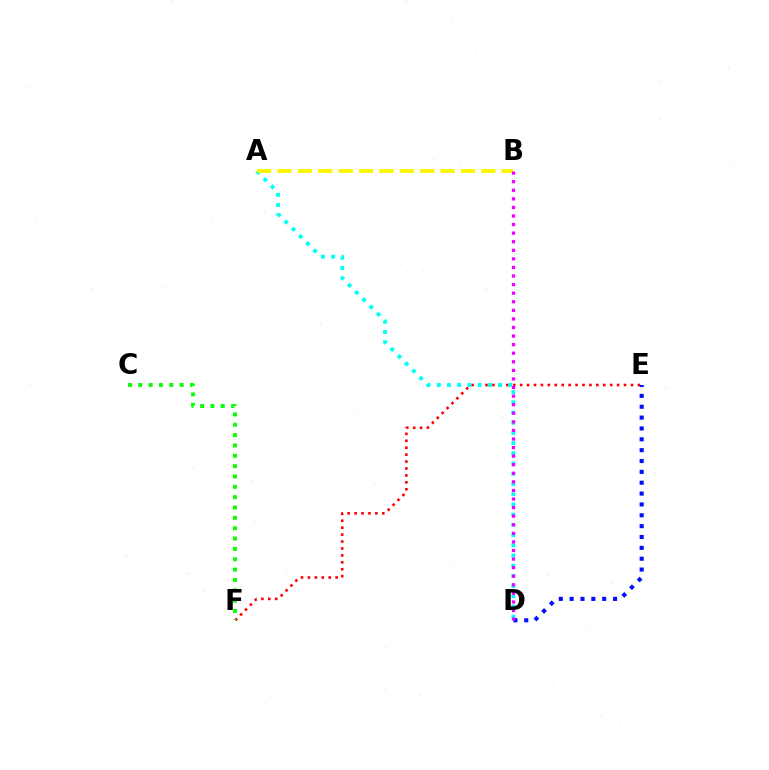{('E', 'F'): [{'color': '#ff0000', 'line_style': 'dotted', 'thickness': 1.88}], ('A', 'D'): [{'color': '#00fff6', 'line_style': 'dotted', 'thickness': 2.77}], ('D', 'E'): [{'color': '#0010ff', 'line_style': 'dotted', 'thickness': 2.95}], ('A', 'B'): [{'color': '#fcf500', 'line_style': 'dashed', 'thickness': 2.77}], ('C', 'F'): [{'color': '#08ff00', 'line_style': 'dotted', 'thickness': 2.81}], ('B', 'D'): [{'color': '#ee00ff', 'line_style': 'dotted', 'thickness': 2.33}]}